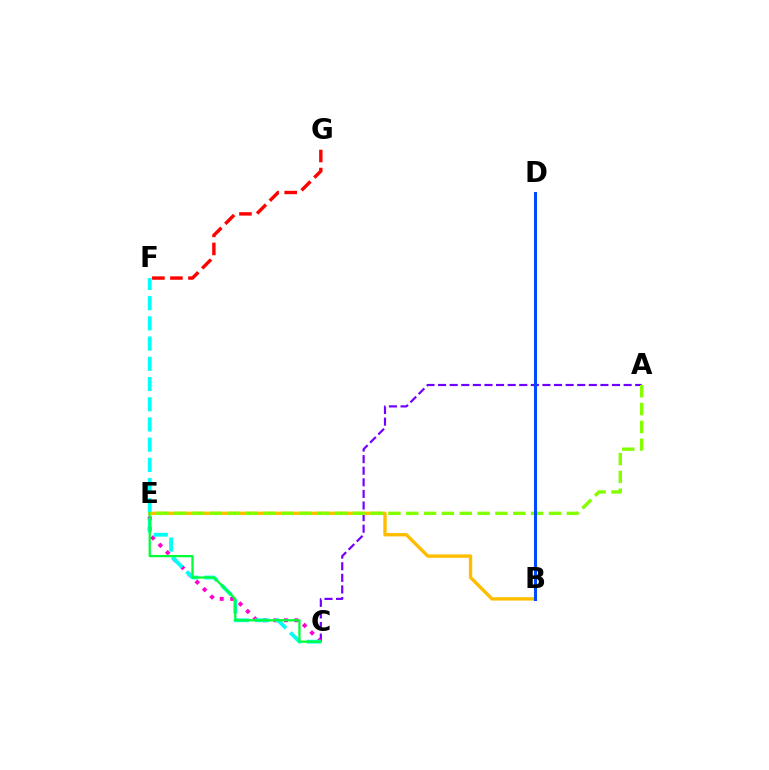{('A', 'C'): [{'color': '#7200ff', 'line_style': 'dashed', 'thickness': 1.58}], ('B', 'E'): [{'color': '#ffbd00', 'line_style': 'solid', 'thickness': 2.43}], ('C', 'E'): [{'color': '#ff00cf', 'line_style': 'dotted', 'thickness': 2.84}, {'color': '#00ff39', 'line_style': 'solid', 'thickness': 1.64}], ('C', 'F'): [{'color': '#00fff6', 'line_style': 'dashed', 'thickness': 2.75}], ('F', 'G'): [{'color': '#ff0000', 'line_style': 'dashed', 'thickness': 2.45}], ('A', 'E'): [{'color': '#84ff00', 'line_style': 'dashed', 'thickness': 2.42}], ('B', 'D'): [{'color': '#004bff', 'line_style': 'solid', 'thickness': 2.2}]}